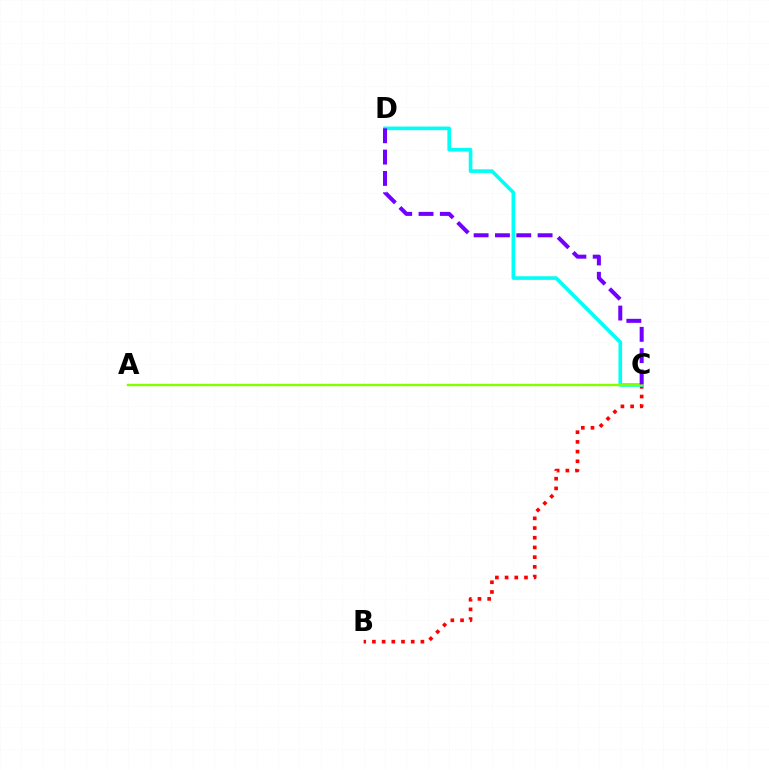{('B', 'C'): [{'color': '#ff0000', 'line_style': 'dotted', 'thickness': 2.64}], ('C', 'D'): [{'color': '#00fff6', 'line_style': 'solid', 'thickness': 2.61}, {'color': '#7200ff', 'line_style': 'dashed', 'thickness': 2.9}], ('A', 'C'): [{'color': '#84ff00', 'line_style': 'solid', 'thickness': 1.75}]}